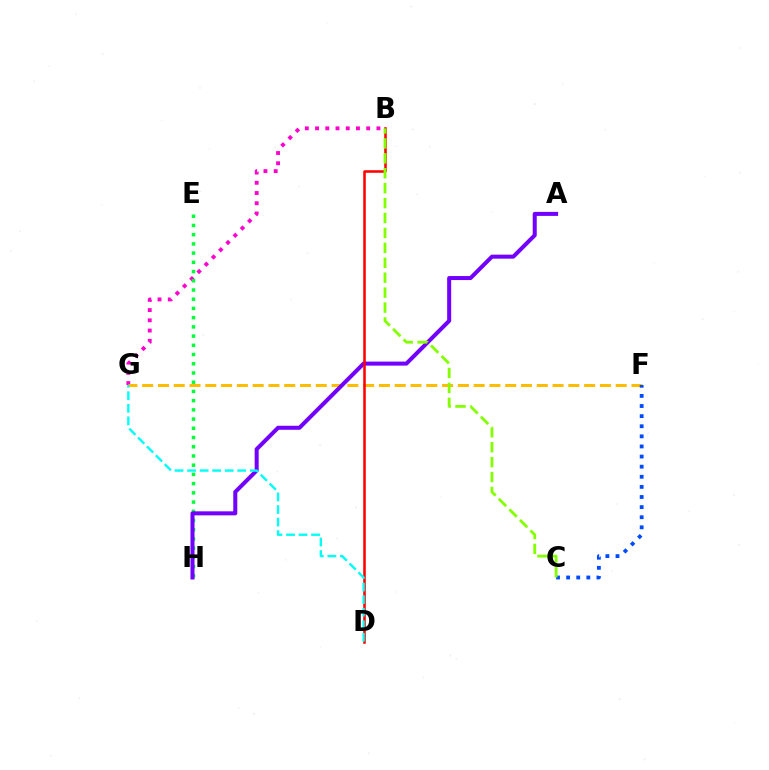{('B', 'G'): [{'color': '#ff00cf', 'line_style': 'dotted', 'thickness': 2.78}], ('F', 'G'): [{'color': '#ffbd00', 'line_style': 'dashed', 'thickness': 2.14}], ('E', 'H'): [{'color': '#00ff39', 'line_style': 'dotted', 'thickness': 2.51}], ('C', 'F'): [{'color': '#004bff', 'line_style': 'dotted', 'thickness': 2.75}], ('A', 'H'): [{'color': '#7200ff', 'line_style': 'solid', 'thickness': 2.9}], ('B', 'D'): [{'color': '#ff0000', 'line_style': 'solid', 'thickness': 1.84}], ('B', 'C'): [{'color': '#84ff00', 'line_style': 'dashed', 'thickness': 2.03}], ('D', 'G'): [{'color': '#00fff6', 'line_style': 'dashed', 'thickness': 1.7}]}